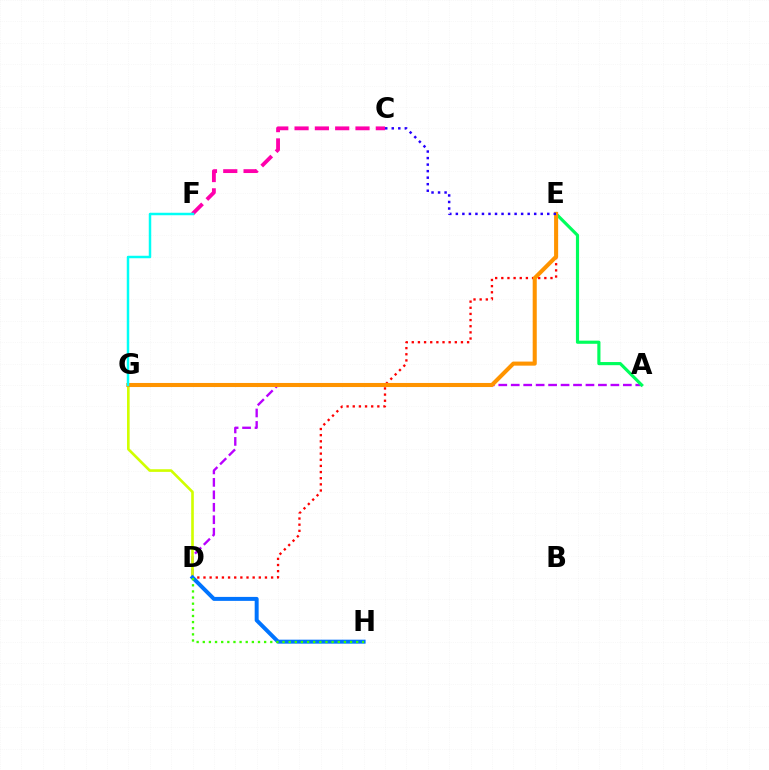{('D', 'E'): [{'color': '#ff0000', 'line_style': 'dotted', 'thickness': 1.67}], ('A', 'D'): [{'color': '#b900ff', 'line_style': 'dashed', 'thickness': 1.69}], ('C', 'F'): [{'color': '#ff00ac', 'line_style': 'dashed', 'thickness': 2.76}], ('A', 'E'): [{'color': '#00ff5c', 'line_style': 'solid', 'thickness': 2.27}], ('D', 'G'): [{'color': '#d1ff00', 'line_style': 'solid', 'thickness': 1.9}], ('E', 'G'): [{'color': '#ff9400', 'line_style': 'solid', 'thickness': 2.93}], ('C', 'E'): [{'color': '#2500ff', 'line_style': 'dotted', 'thickness': 1.77}], ('D', 'H'): [{'color': '#0074ff', 'line_style': 'solid', 'thickness': 2.85}, {'color': '#3dff00', 'line_style': 'dotted', 'thickness': 1.67}], ('F', 'G'): [{'color': '#00fff6', 'line_style': 'solid', 'thickness': 1.79}]}